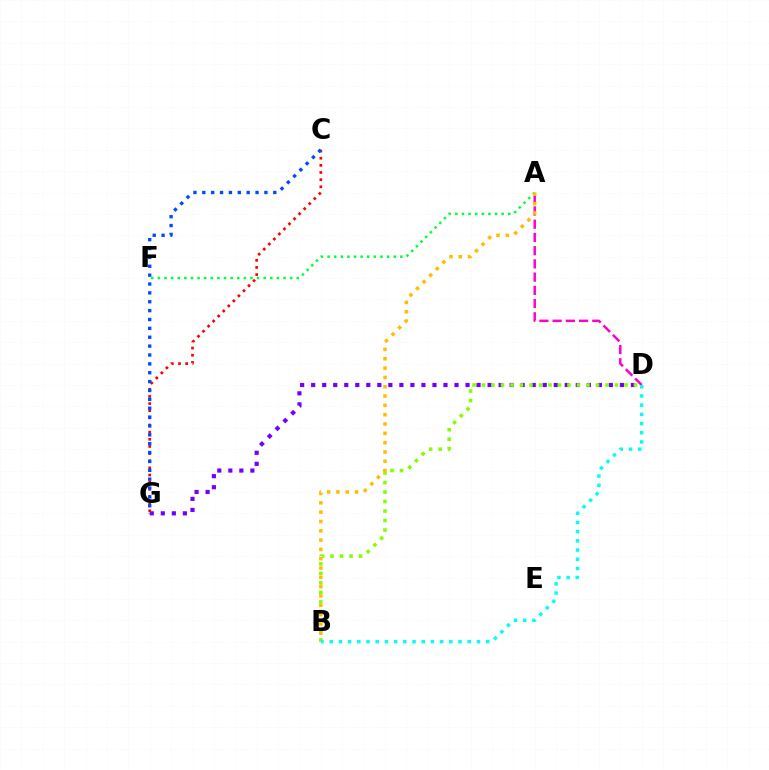{('D', 'G'): [{'color': '#7200ff', 'line_style': 'dotted', 'thickness': 3.0}], ('A', 'D'): [{'color': '#ff00cf', 'line_style': 'dashed', 'thickness': 1.8}], ('A', 'F'): [{'color': '#00ff39', 'line_style': 'dotted', 'thickness': 1.8}], ('B', 'D'): [{'color': '#84ff00', 'line_style': 'dotted', 'thickness': 2.58}, {'color': '#00fff6', 'line_style': 'dotted', 'thickness': 2.5}], ('C', 'G'): [{'color': '#ff0000', 'line_style': 'dotted', 'thickness': 1.94}, {'color': '#004bff', 'line_style': 'dotted', 'thickness': 2.41}], ('A', 'B'): [{'color': '#ffbd00', 'line_style': 'dotted', 'thickness': 2.53}]}